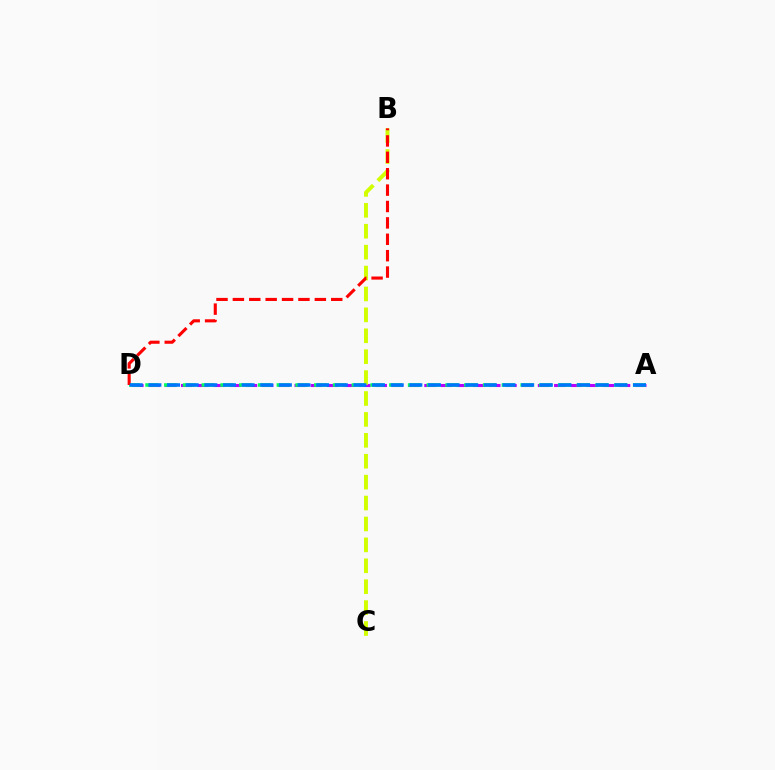{('A', 'D'): [{'color': '#b900ff', 'line_style': 'dashed', 'thickness': 2.2}, {'color': '#00ff5c', 'line_style': 'dashed', 'thickness': 2.55}, {'color': '#0074ff', 'line_style': 'dashed', 'thickness': 2.53}], ('B', 'C'): [{'color': '#d1ff00', 'line_style': 'dashed', 'thickness': 2.84}], ('B', 'D'): [{'color': '#ff0000', 'line_style': 'dashed', 'thickness': 2.23}]}